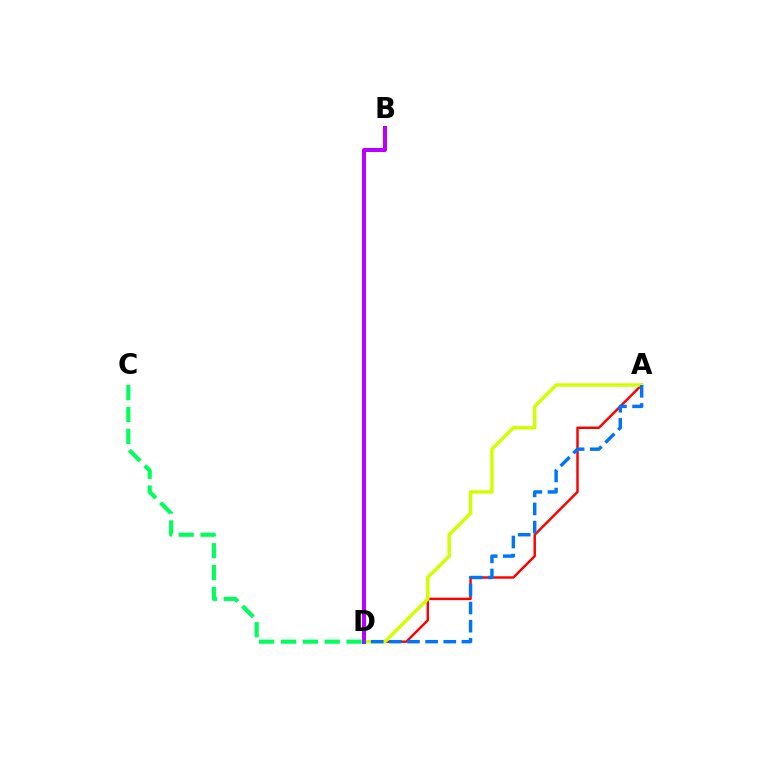{('C', 'D'): [{'color': '#00ff5c', 'line_style': 'dashed', 'thickness': 2.97}], ('A', 'D'): [{'color': '#ff0000', 'line_style': 'solid', 'thickness': 1.76}, {'color': '#d1ff00', 'line_style': 'solid', 'thickness': 2.49}, {'color': '#0074ff', 'line_style': 'dashed', 'thickness': 2.46}], ('B', 'D'): [{'color': '#b900ff', 'line_style': 'solid', 'thickness': 2.87}]}